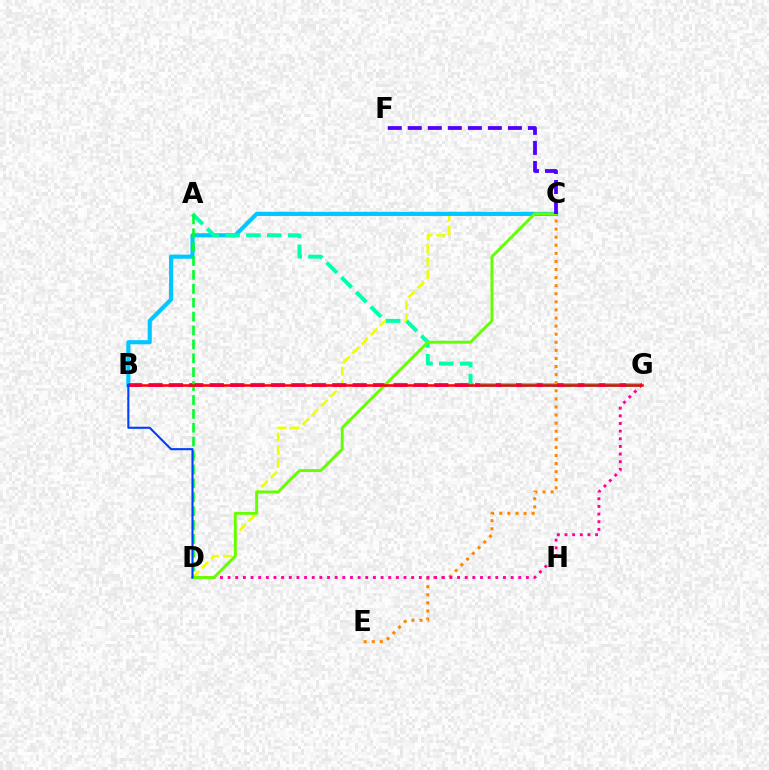{('C', 'E'): [{'color': '#ff8800', 'line_style': 'dotted', 'thickness': 2.2}], ('C', 'D'): [{'color': '#eeff00', 'line_style': 'dashed', 'thickness': 1.78}, {'color': '#66ff00', 'line_style': 'solid', 'thickness': 2.1}], ('B', 'C'): [{'color': '#00c7ff', 'line_style': 'solid', 'thickness': 2.98}], ('B', 'G'): [{'color': '#d600ff', 'line_style': 'dashed', 'thickness': 2.77}, {'color': '#ff0000', 'line_style': 'solid', 'thickness': 1.82}], ('A', 'G'): [{'color': '#00ffaf', 'line_style': 'dashed', 'thickness': 2.83}], ('A', 'D'): [{'color': '#00ff27', 'line_style': 'dashed', 'thickness': 1.89}], ('D', 'G'): [{'color': '#ff00a0', 'line_style': 'dotted', 'thickness': 2.08}], ('C', 'F'): [{'color': '#4f00ff', 'line_style': 'dashed', 'thickness': 2.72}], ('B', 'D'): [{'color': '#003fff', 'line_style': 'solid', 'thickness': 1.51}]}